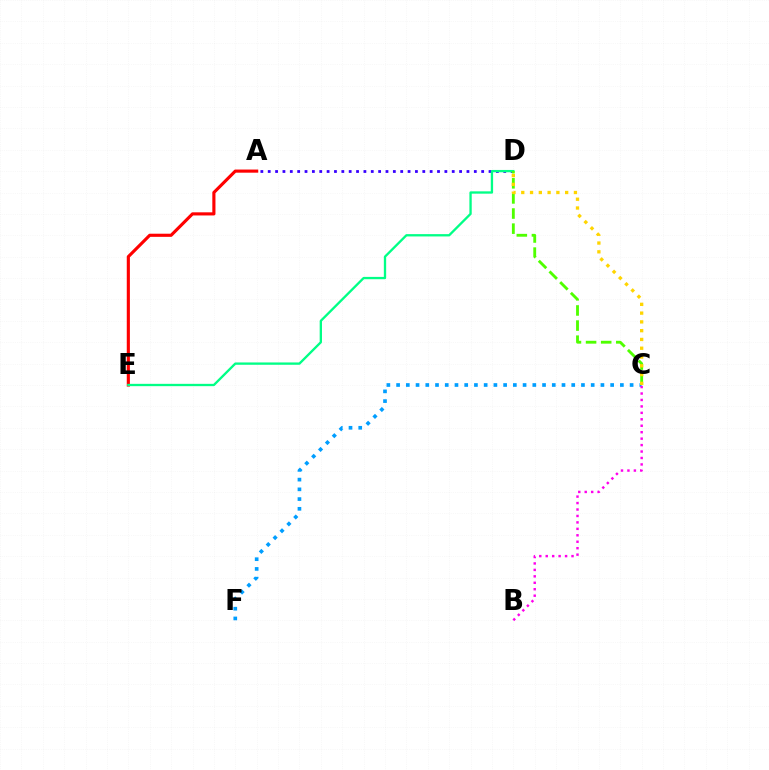{('A', 'D'): [{'color': '#3700ff', 'line_style': 'dotted', 'thickness': 2.0}], ('C', 'F'): [{'color': '#009eff', 'line_style': 'dotted', 'thickness': 2.64}], ('A', 'E'): [{'color': '#ff0000', 'line_style': 'solid', 'thickness': 2.26}], ('D', 'E'): [{'color': '#00ff86', 'line_style': 'solid', 'thickness': 1.67}], ('C', 'D'): [{'color': '#4fff00', 'line_style': 'dashed', 'thickness': 2.05}, {'color': '#ffd500', 'line_style': 'dotted', 'thickness': 2.39}], ('B', 'C'): [{'color': '#ff00ed', 'line_style': 'dotted', 'thickness': 1.75}]}